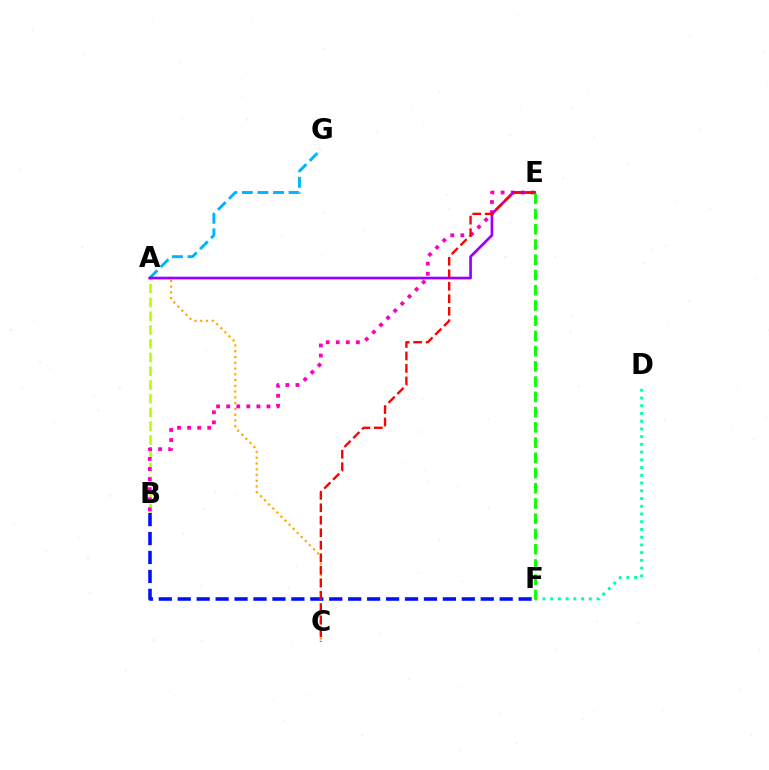{('A', 'B'): [{'color': '#b3ff00', 'line_style': 'dashed', 'thickness': 1.87}], ('B', 'F'): [{'color': '#0010ff', 'line_style': 'dashed', 'thickness': 2.57}], ('A', 'G'): [{'color': '#00b5ff', 'line_style': 'dashed', 'thickness': 2.12}], ('A', 'C'): [{'color': '#ffa500', 'line_style': 'dotted', 'thickness': 1.57}], ('B', 'E'): [{'color': '#ff00bd', 'line_style': 'dotted', 'thickness': 2.74}], ('D', 'F'): [{'color': '#00ff9d', 'line_style': 'dotted', 'thickness': 2.1}], ('A', 'E'): [{'color': '#9b00ff', 'line_style': 'solid', 'thickness': 1.95}], ('C', 'E'): [{'color': '#ff0000', 'line_style': 'dashed', 'thickness': 1.7}], ('E', 'F'): [{'color': '#08ff00', 'line_style': 'dashed', 'thickness': 2.07}]}